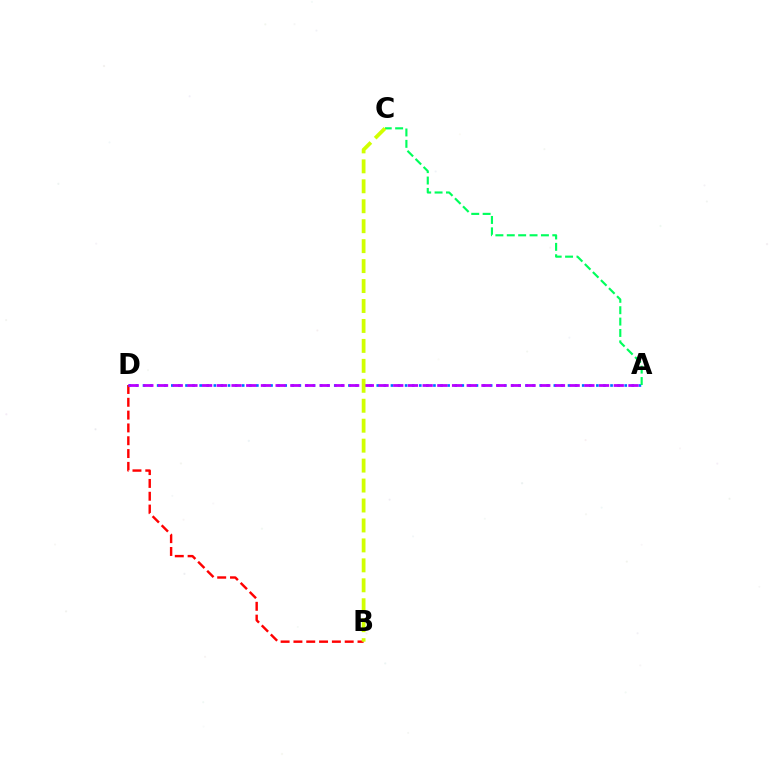{('B', 'D'): [{'color': '#ff0000', 'line_style': 'dashed', 'thickness': 1.74}], ('A', 'D'): [{'color': '#0074ff', 'line_style': 'dotted', 'thickness': 1.92}, {'color': '#b900ff', 'line_style': 'dashed', 'thickness': 2.0}], ('A', 'C'): [{'color': '#00ff5c', 'line_style': 'dashed', 'thickness': 1.55}], ('B', 'C'): [{'color': '#d1ff00', 'line_style': 'dashed', 'thickness': 2.71}]}